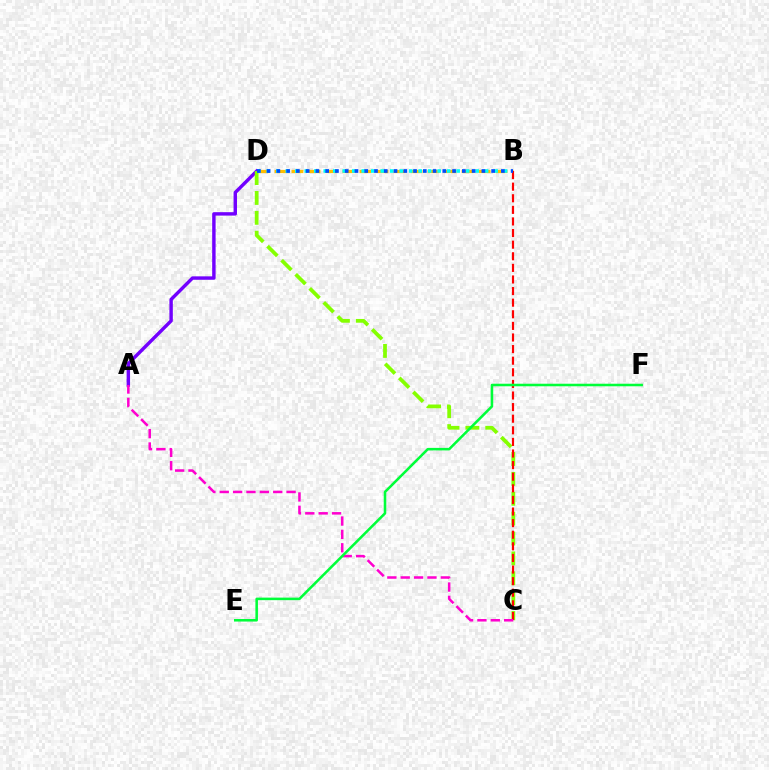{('A', 'D'): [{'color': '#7200ff', 'line_style': 'solid', 'thickness': 2.47}], ('C', 'D'): [{'color': '#84ff00', 'line_style': 'dashed', 'thickness': 2.7}], ('B', 'D'): [{'color': '#ffbd00', 'line_style': 'dashed', 'thickness': 2.31}, {'color': '#00fff6', 'line_style': 'dotted', 'thickness': 2.58}, {'color': '#004bff', 'line_style': 'dotted', 'thickness': 2.65}], ('B', 'C'): [{'color': '#ff0000', 'line_style': 'dashed', 'thickness': 1.58}], ('A', 'C'): [{'color': '#ff00cf', 'line_style': 'dashed', 'thickness': 1.82}], ('E', 'F'): [{'color': '#00ff39', 'line_style': 'solid', 'thickness': 1.84}]}